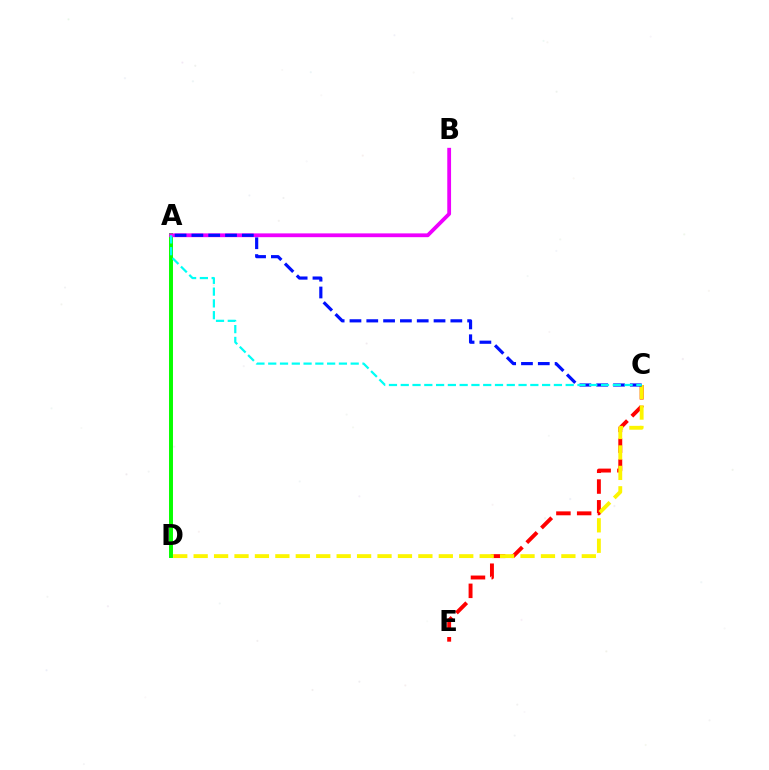{('C', 'E'): [{'color': '#ff0000', 'line_style': 'dashed', 'thickness': 2.82}], ('C', 'D'): [{'color': '#fcf500', 'line_style': 'dashed', 'thickness': 2.78}], ('A', 'D'): [{'color': '#08ff00', 'line_style': 'solid', 'thickness': 2.84}], ('A', 'B'): [{'color': '#ee00ff', 'line_style': 'solid', 'thickness': 2.73}], ('A', 'C'): [{'color': '#0010ff', 'line_style': 'dashed', 'thickness': 2.28}, {'color': '#00fff6', 'line_style': 'dashed', 'thickness': 1.6}]}